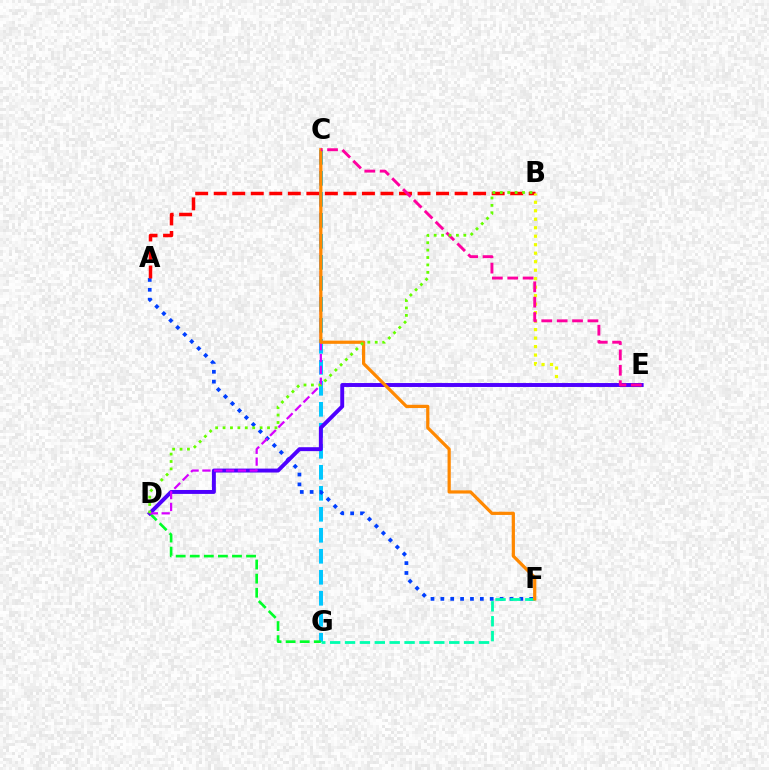{('C', 'G'): [{'color': '#00c7ff', 'line_style': 'dashed', 'thickness': 2.85}], ('A', 'F'): [{'color': '#003fff', 'line_style': 'dotted', 'thickness': 2.68}], ('D', 'G'): [{'color': '#00ff27', 'line_style': 'dashed', 'thickness': 1.91}], ('F', 'G'): [{'color': '#00ffaf', 'line_style': 'dashed', 'thickness': 2.02}], ('A', 'B'): [{'color': '#ff0000', 'line_style': 'dashed', 'thickness': 2.52}], ('B', 'E'): [{'color': '#eeff00', 'line_style': 'dotted', 'thickness': 2.31}], ('D', 'E'): [{'color': '#4f00ff', 'line_style': 'solid', 'thickness': 2.82}], ('C', 'D'): [{'color': '#d600ff', 'line_style': 'dashed', 'thickness': 1.61}], ('C', 'F'): [{'color': '#ff8800', 'line_style': 'solid', 'thickness': 2.32}], ('C', 'E'): [{'color': '#ff00a0', 'line_style': 'dashed', 'thickness': 2.09}], ('B', 'D'): [{'color': '#66ff00', 'line_style': 'dotted', 'thickness': 2.01}]}